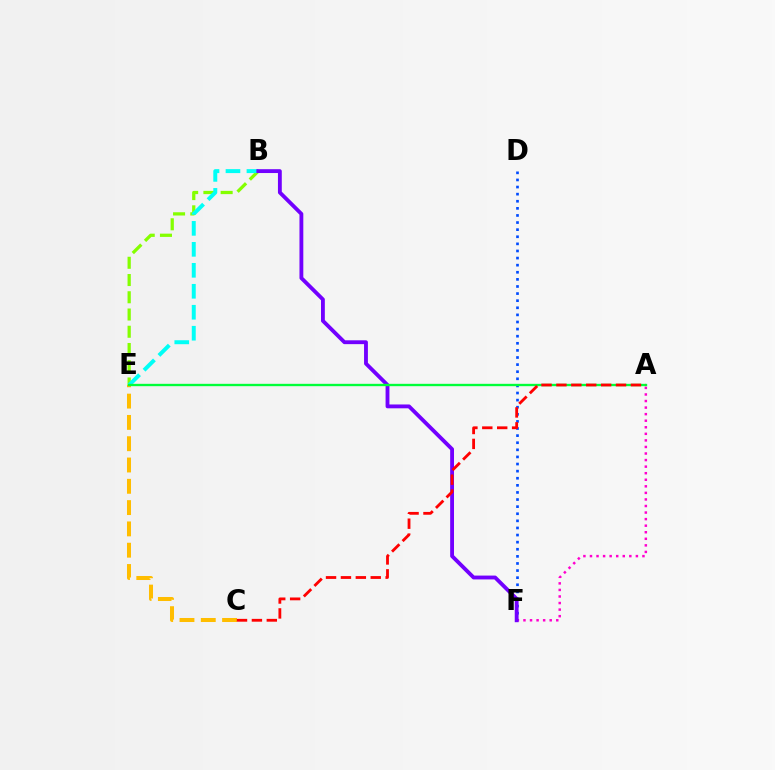{('D', 'F'): [{'color': '#004bff', 'line_style': 'dotted', 'thickness': 1.93}], ('B', 'E'): [{'color': '#84ff00', 'line_style': 'dashed', 'thickness': 2.34}, {'color': '#00fff6', 'line_style': 'dashed', 'thickness': 2.85}], ('A', 'F'): [{'color': '#ff00cf', 'line_style': 'dotted', 'thickness': 1.78}], ('C', 'E'): [{'color': '#ffbd00', 'line_style': 'dashed', 'thickness': 2.89}], ('B', 'F'): [{'color': '#7200ff', 'line_style': 'solid', 'thickness': 2.77}], ('A', 'E'): [{'color': '#00ff39', 'line_style': 'solid', 'thickness': 1.69}], ('A', 'C'): [{'color': '#ff0000', 'line_style': 'dashed', 'thickness': 2.02}]}